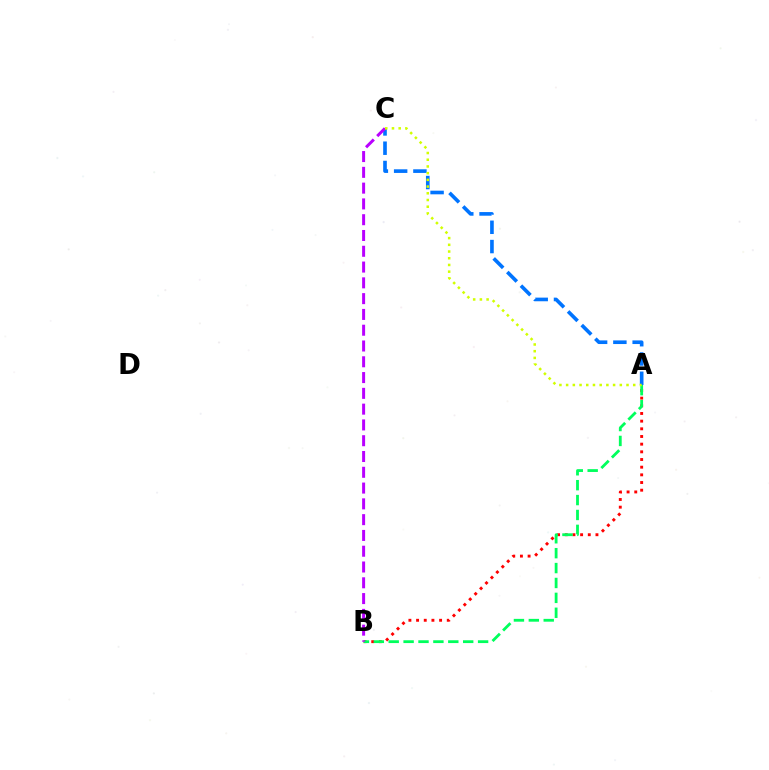{('A', 'B'): [{'color': '#ff0000', 'line_style': 'dotted', 'thickness': 2.08}, {'color': '#00ff5c', 'line_style': 'dashed', 'thickness': 2.02}], ('A', 'C'): [{'color': '#0074ff', 'line_style': 'dashed', 'thickness': 2.62}, {'color': '#d1ff00', 'line_style': 'dotted', 'thickness': 1.82}], ('B', 'C'): [{'color': '#b900ff', 'line_style': 'dashed', 'thickness': 2.14}]}